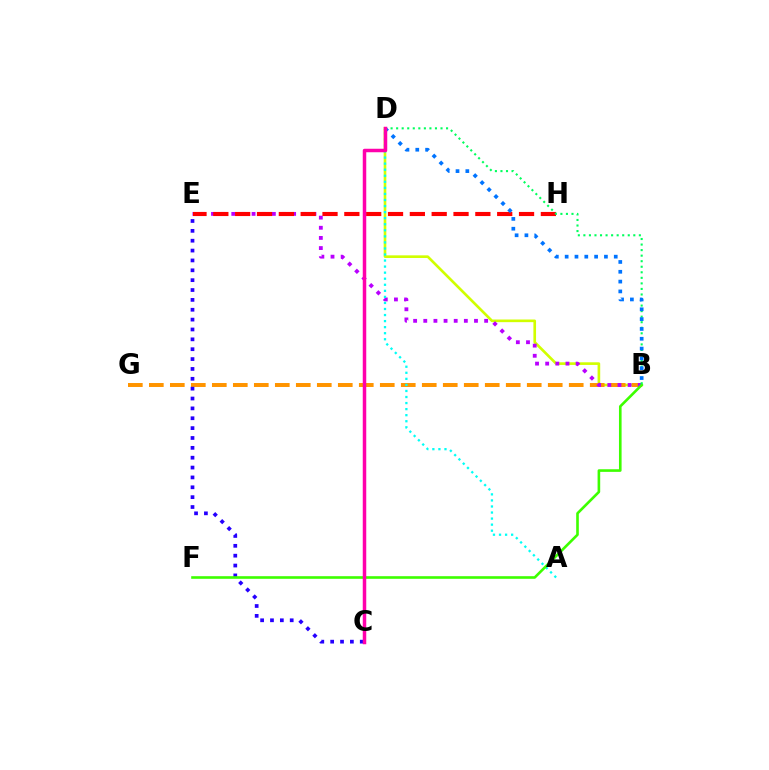{('B', 'D'): [{'color': '#d1ff00', 'line_style': 'solid', 'thickness': 1.9}, {'color': '#00ff5c', 'line_style': 'dotted', 'thickness': 1.51}, {'color': '#0074ff', 'line_style': 'dotted', 'thickness': 2.67}], ('B', 'G'): [{'color': '#ff9400', 'line_style': 'dashed', 'thickness': 2.85}], ('B', 'E'): [{'color': '#b900ff', 'line_style': 'dotted', 'thickness': 2.76}], ('A', 'D'): [{'color': '#00fff6', 'line_style': 'dotted', 'thickness': 1.65}], ('C', 'E'): [{'color': '#2500ff', 'line_style': 'dotted', 'thickness': 2.68}], ('B', 'F'): [{'color': '#3dff00', 'line_style': 'solid', 'thickness': 1.89}], ('E', 'H'): [{'color': '#ff0000', 'line_style': 'dashed', 'thickness': 2.97}], ('C', 'D'): [{'color': '#ff00ac', 'line_style': 'solid', 'thickness': 2.51}]}